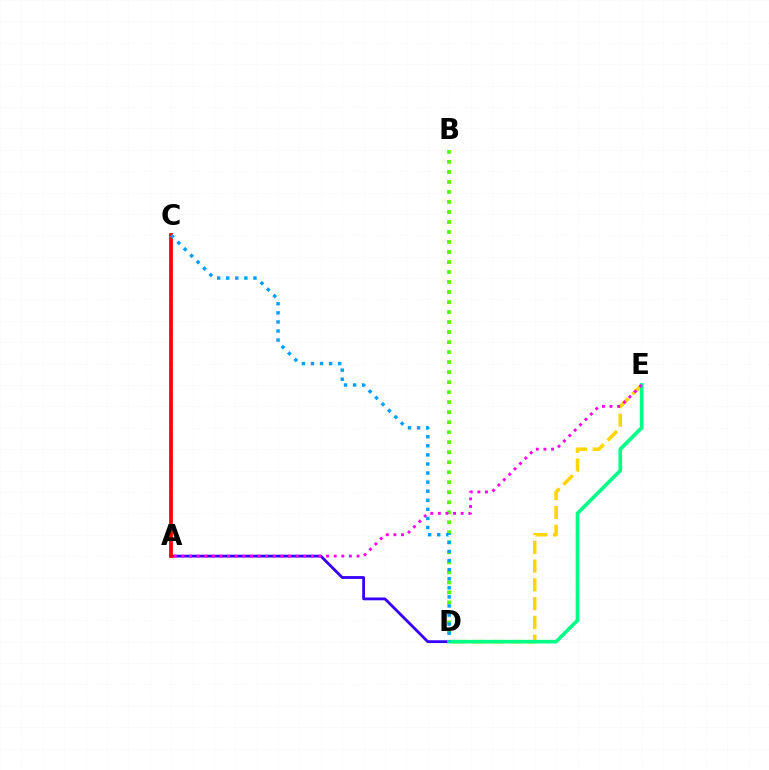{('A', 'D'): [{'color': '#3700ff', 'line_style': 'solid', 'thickness': 2.02}], ('D', 'E'): [{'color': '#ffd500', 'line_style': 'dashed', 'thickness': 2.55}, {'color': '#00ff86', 'line_style': 'solid', 'thickness': 2.63}], ('B', 'D'): [{'color': '#4fff00', 'line_style': 'dotted', 'thickness': 2.72}], ('A', 'C'): [{'color': '#ff0000', 'line_style': 'solid', 'thickness': 2.7}], ('A', 'E'): [{'color': '#ff00ed', 'line_style': 'dotted', 'thickness': 2.07}], ('C', 'D'): [{'color': '#009eff', 'line_style': 'dotted', 'thickness': 2.47}]}